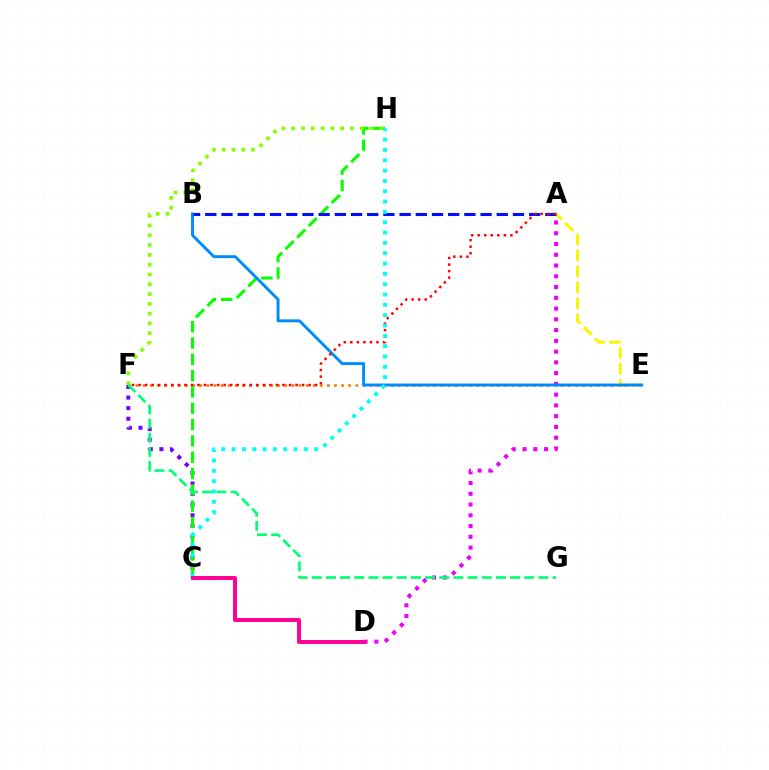{('C', 'F'): [{'color': '#7200ff', 'line_style': 'dotted', 'thickness': 2.88}], ('E', 'F'): [{'color': '#ff7c00', 'line_style': 'dotted', 'thickness': 1.93}], ('C', 'H'): [{'color': '#08ff00', 'line_style': 'dashed', 'thickness': 2.22}, {'color': '#00fff6', 'line_style': 'dotted', 'thickness': 2.81}], ('A', 'D'): [{'color': '#ee00ff', 'line_style': 'dotted', 'thickness': 2.92}], ('A', 'E'): [{'color': '#fcf500', 'line_style': 'dashed', 'thickness': 2.17}], ('F', 'H'): [{'color': '#84ff00', 'line_style': 'dotted', 'thickness': 2.66}], ('B', 'E'): [{'color': '#008cff', 'line_style': 'solid', 'thickness': 2.1}], ('A', 'B'): [{'color': '#0010ff', 'line_style': 'dashed', 'thickness': 2.2}], ('A', 'F'): [{'color': '#ff0000', 'line_style': 'dotted', 'thickness': 1.78}], ('C', 'D'): [{'color': '#ff0094', 'line_style': 'solid', 'thickness': 2.86}], ('F', 'G'): [{'color': '#00ff74', 'line_style': 'dashed', 'thickness': 1.92}]}